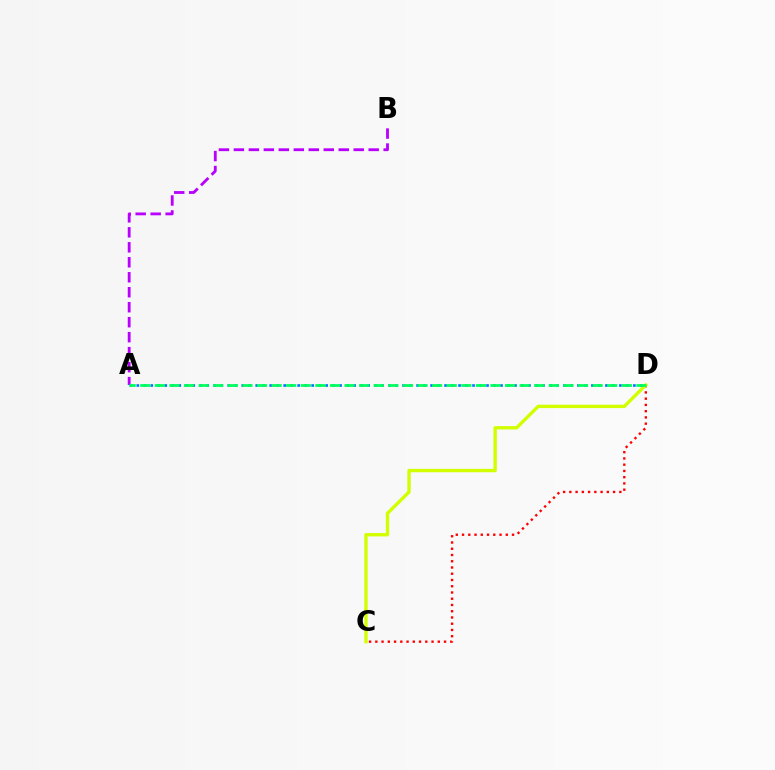{('C', 'D'): [{'color': '#ff0000', 'line_style': 'dotted', 'thickness': 1.7}, {'color': '#d1ff00', 'line_style': 'solid', 'thickness': 2.43}], ('A', 'B'): [{'color': '#b900ff', 'line_style': 'dashed', 'thickness': 2.03}], ('A', 'D'): [{'color': '#0074ff', 'line_style': 'dotted', 'thickness': 1.9}, {'color': '#00ff5c', 'line_style': 'dashed', 'thickness': 1.98}]}